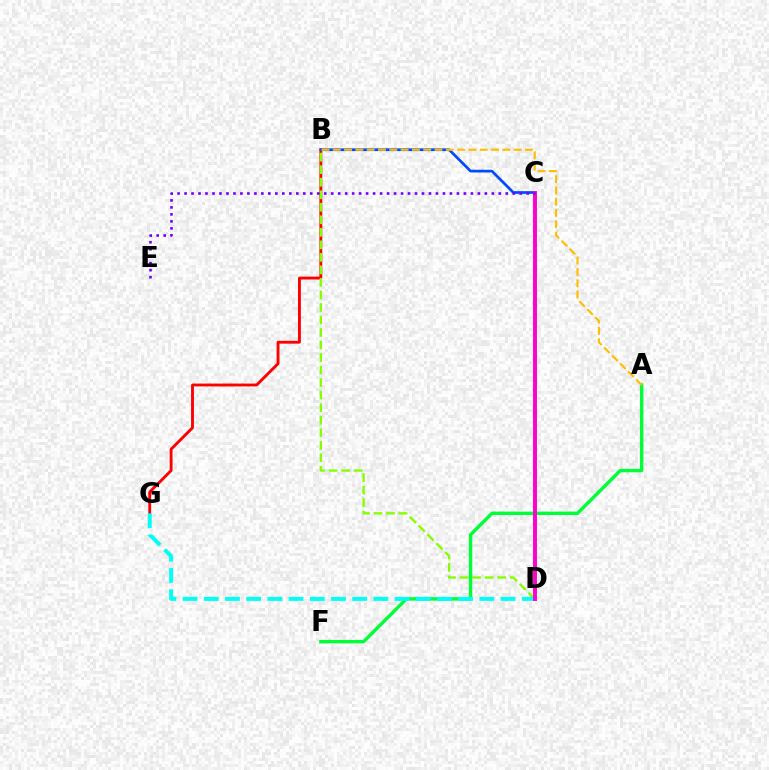{('B', 'G'): [{'color': '#ff0000', 'line_style': 'solid', 'thickness': 2.06}], ('B', 'D'): [{'color': '#84ff00', 'line_style': 'dashed', 'thickness': 1.7}], ('A', 'F'): [{'color': '#00ff39', 'line_style': 'solid', 'thickness': 2.45}], ('B', 'C'): [{'color': '#004bff', 'line_style': 'solid', 'thickness': 1.96}], ('D', 'G'): [{'color': '#00fff6', 'line_style': 'dashed', 'thickness': 2.88}], ('C', 'D'): [{'color': '#ff00cf', 'line_style': 'solid', 'thickness': 2.83}], ('A', 'B'): [{'color': '#ffbd00', 'line_style': 'dashed', 'thickness': 1.54}], ('C', 'E'): [{'color': '#7200ff', 'line_style': 'dotted', 'thickness': 1.9}]}